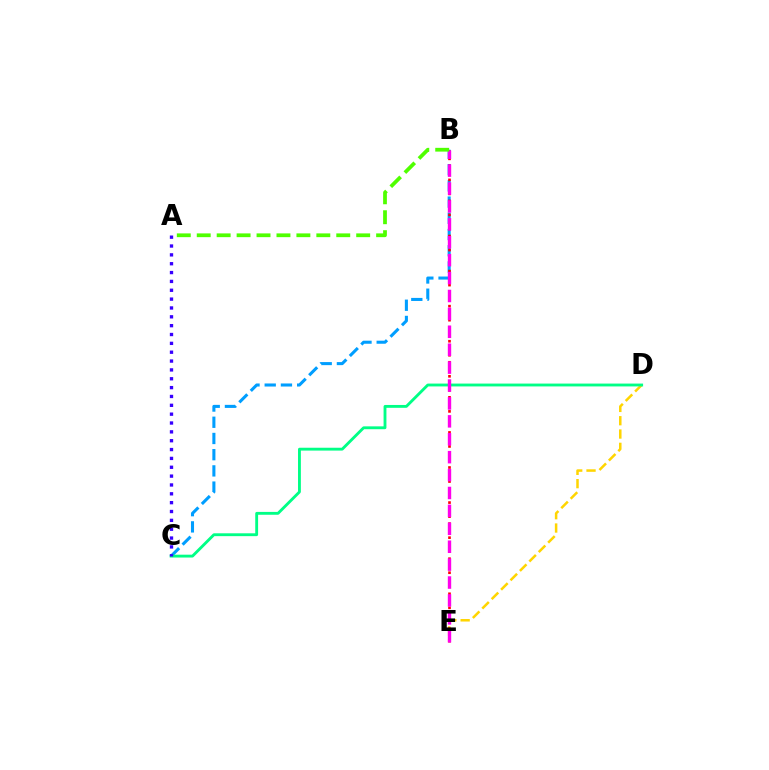{('B', 'C'): [{'color': '#009eff', 'line_style': 'dashed', 'thickness': 2.2}], ('D', 'E'): [{'color': '#ffd500', 'line_style': 'dashed', 'thickness': 1.81}], ('B', 'E'): [{'color': '#ff0000', 'line_style': 'dotted', 'thickness': 1.91}, {'color': '#ff00ed', 'line_style': 'dashed', 'thickness': 2.43}], ('C', 'D'): [{'color': '#00ff86', 'line_style': 'solid', 'thickness': 2.06}], ('A', 'C'): [{'color': '#3700ff', 'line_style': 'dotted', 'thickness': 2.4}], ('A', 'B'): [{'color': '#4fff00', 'line_style': 'dashed', 'thickness': 2.71}]}